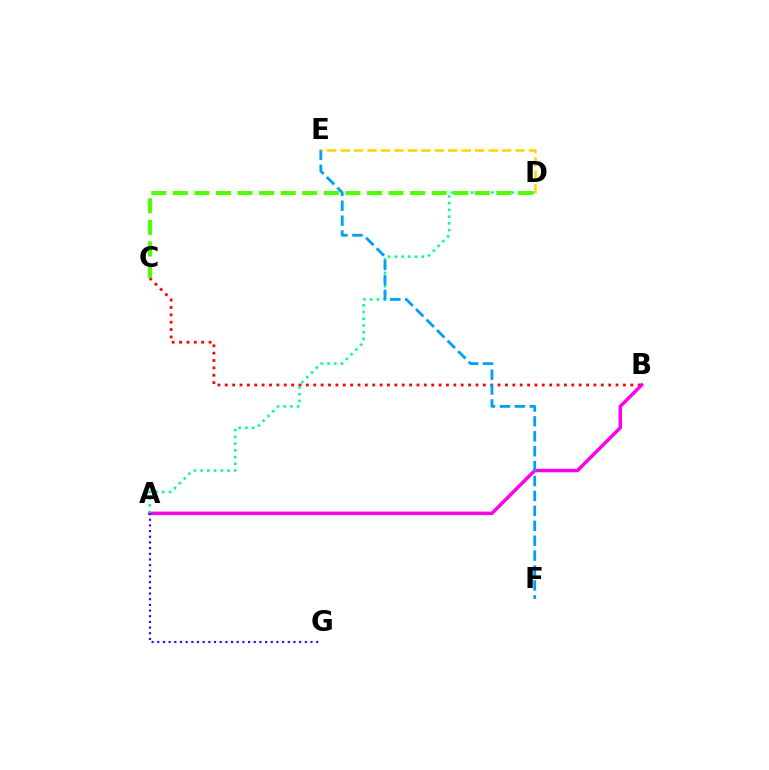{('B', 'C'): [{'color': '#ff0000', 'line_style': 'dotted', 'thickness': 2.0}], ('A', 'B'): [{'color': '#ff00ed', 'line_style': 'solid', 'thickness': 2.49}], ('A', 'D'): [{'color': '#00ff86', 'line_style': 'dotted', 'thickness': 1.83}], ('A', 'G'): [{'color': '#3700ff', 'line_style': 'dotted', 'thickness': 1.54}], ('C', 'D'): [{'color': '#4fff00', 'line_style': 'dashed', 'thickness': 2.93}], ('E', 'F'): [{'color': '#009eff', 'line_style': 'dashed', 'thickness': 2.03}], ('D', 'E'): [{'color': '#ffd500', 'line_style': 'dashed', 'thickness': 1.83}]}